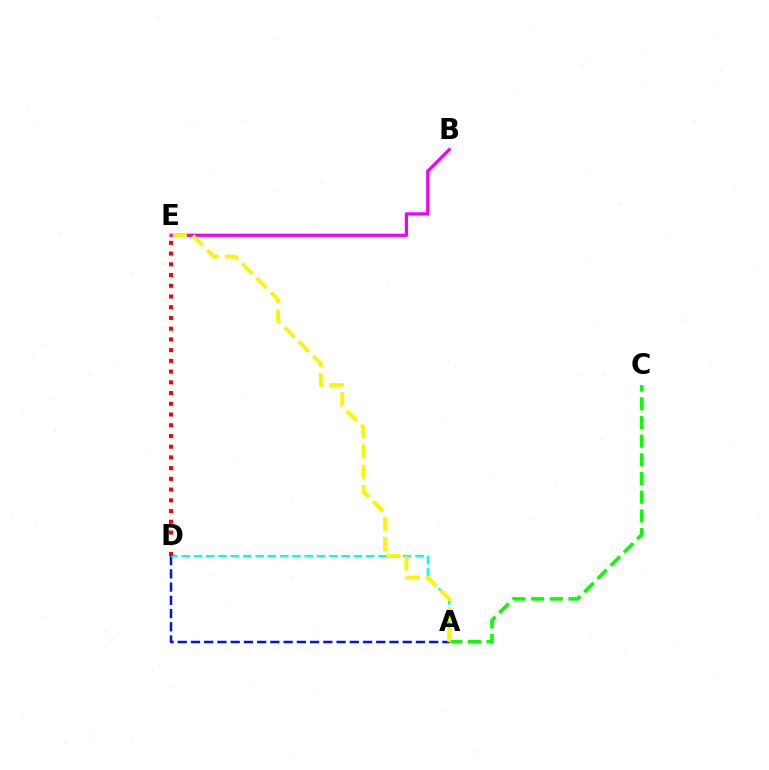{('A', 'D'): [{'color': '#0010ff', 'line_style': 'dashed', 'thickness': 1.8}, {'color': '#00fff6', 'line_style': 'dashed', 'thickness': 1.67}], ('A', 'C'): [{'color': '#08ff00', 'line_style': 'dashed', 'thickness': 2.54}], ('B', 'E'): [{'color': '#ee00ff', 'line_style': 'solid', 'thickness': 2.32}], ('D', 'E'): [{'color': '#ff0000', 'line_style': 'dotted', 'thickness': 2.91}], ('A', 'E'): [{'color': '#fcf500', 'line_style': 'dashed', 'thickness': 2.76}]}